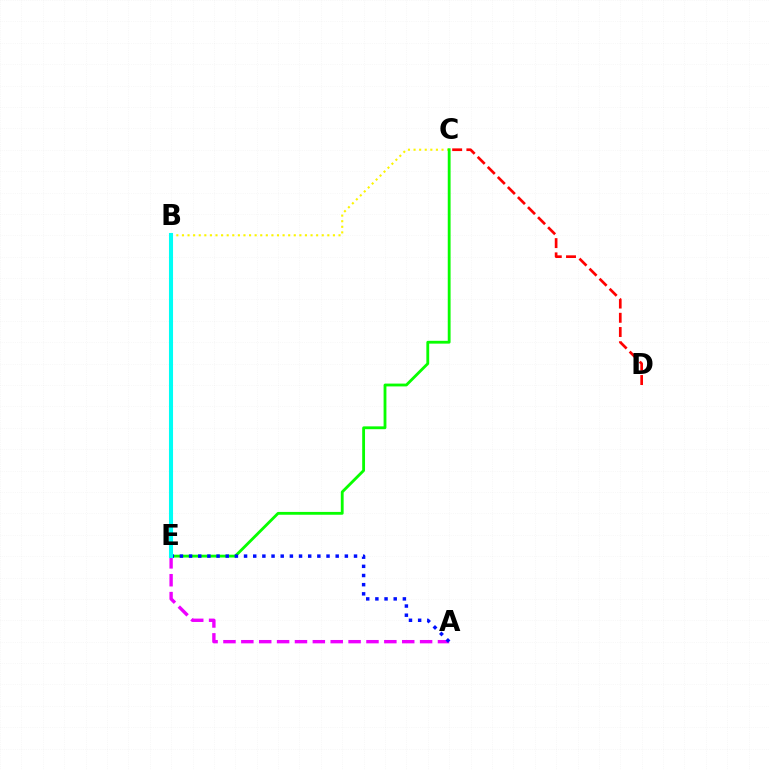{('C', 'D'): [{'color': '#ff0000', 'line_style': 'dashed', 'thickness': 1.93}], ('B', 'C'): [{'color': '#fcf500', 'line_style': 'dotted', 'thickness': 1.52}], ('A', 'E'): [{'color': '#ee00ff', 'line_style': 'dashed', 'thickness': 2.43}, {'color': '#0010ff', 'line_style': 'dotted', 'thickness': 2.49}], ('C', 'E'): [{'color': '#08ff00', 'line_style': 'solid', 'thickness': 2.04}], ('B', 'E'): [{'color': '#00fff6', 'line_style': 'solid', 'thickness': 2.92}]}